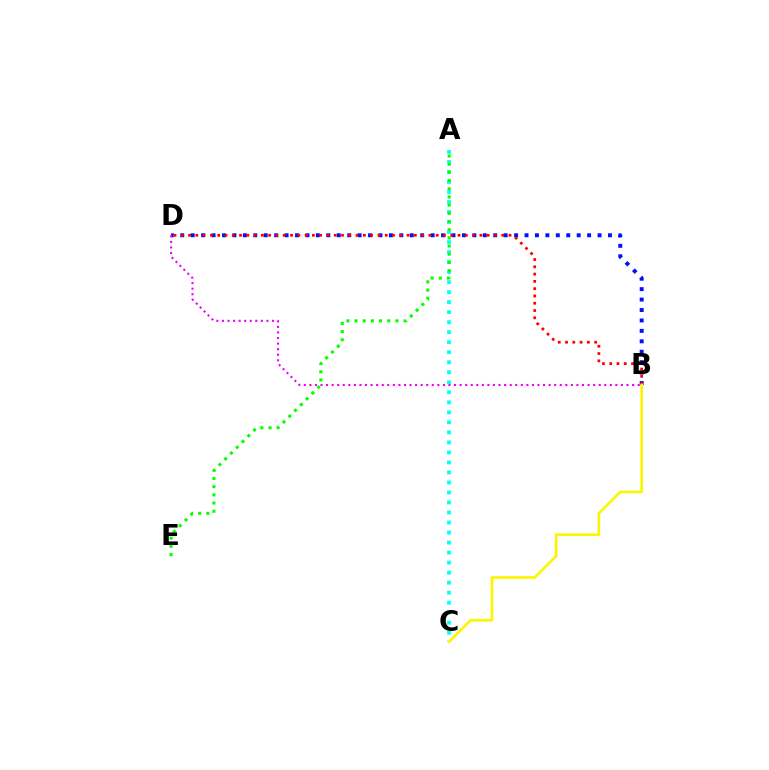{('B', 'D'): [{'color': '#0010ff', 'line_style': 'dotted', 'thickness': 2.83}, {'color': '#ff0000', 'line_style': 'dotted', 'thickness': 1.98}, {'color': '#ee00ff', 'line_style': 'dotted', 'thickness': 1.51}], ('A', 'C'): [{'color': '#00fff6', 'line_style': 'dotted', 'thickness': 2.72}], ('A', 'E'): [{'color': '#08ff00', 'line_style': 'dotted', 'thickness': 2.22}], ('B', 'C'): [{'color': '#fcf500', 'line_style': 'solid', 'thickness': 1.92}]}